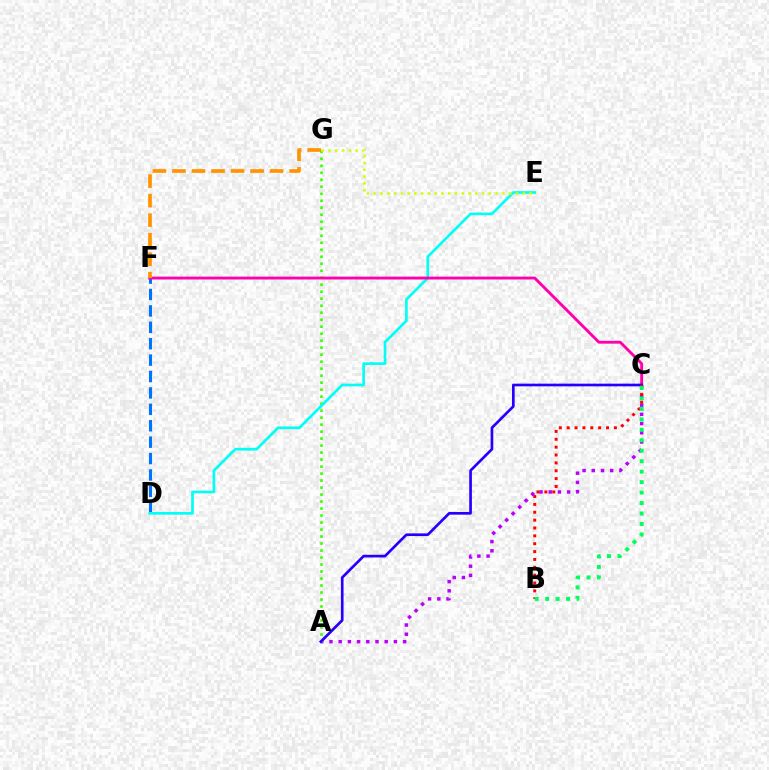{('A', 'C'): [{'color': '#b900ff', 'line_style': 'dotted', 'thickness': 2.5}, {'color': '#2500ff', 'line_style': 'solid', 'thickness': 1.93}], ('A', 'G'): [{'color': '#3dff00', 'line_style': 'dotted', 'thickness': 1.9}], ('D', 'F'): [{'color': '#0074ff', 'line_style': 'dashed', 'thickness': 2.23}], ('D', 'E'): [{'color': '#00fff6', 'line_style': 'solid', 'thickness': 1.93}], ('C', 'F'): [{'color': '#ff00ac', 'line_style': 'solid', 'thickness': 2.06}], ('F', 'G'): [{'color': '#ff9400', 'line_style': 'dashed', 'thickness': 2.65}], ('E', 'G'): [{'color': '#d1ff00', 'line_style': 'dotted', 'thickness': 1.84}], ('B', 'C'): [{'color': '#ff0000', 'line_style': 'dotted', 'thickness': 2.14}, {'color': '#00ff5c', 'line_style': 'dotted', 'thickness': 2.84}]}